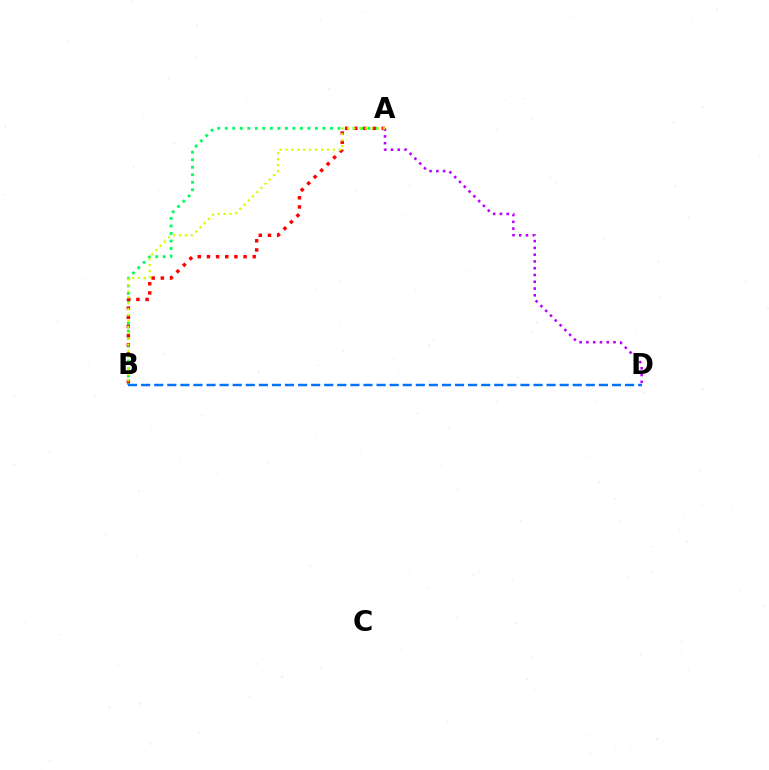{('A', 'B'): [{'color': '#00ff5c', 'line_style': 'dotted', 'thickness': 2.04}, {'color': '#ff0000', 'line_style': 'dotted', 'thickness': 2.49}, {'color': '#d1ff00', 'line_style': 'dotted', 'thickness': 1.61}], ('B', 'D'): [{'color': '#0074ff', 'line_style': 'dashed', 'thickness': 1.78}], ('A', 'D'): [{'color': '#b900ff', 'line_style': 'dotted', 'thickness': 1.84}]}